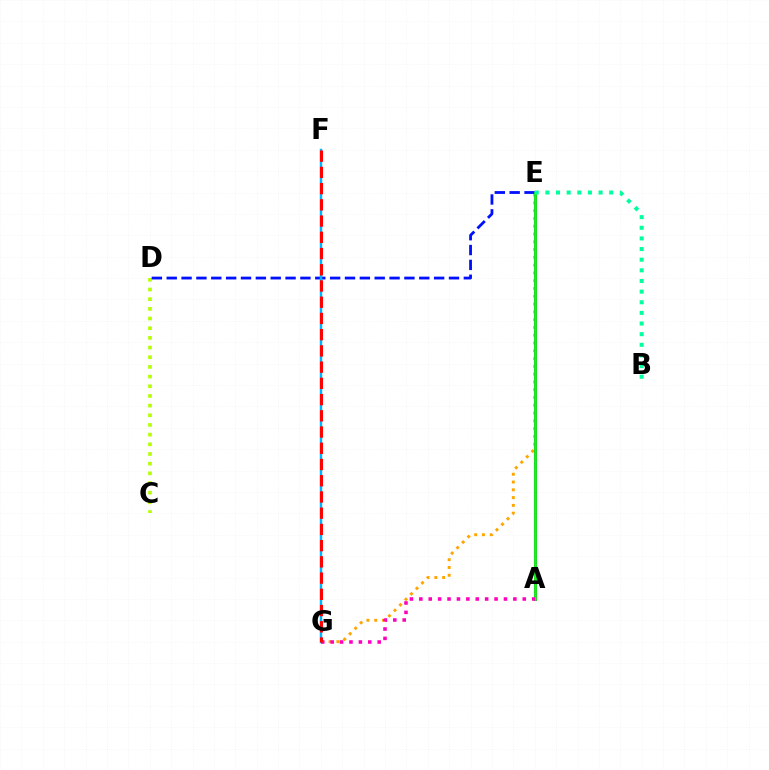{('E', 'G'): [{'color': '#ffa500', 'line_style': 'dotted', 'thickness': 2.12}], ('C', 'D'): [{'color': '#b3ff00', 'line_style': 'dotted', 'thickness': 2.63}], ('A', 'E'): [{'color': '#9b00ff', 'line_style': 'solid', 'thickness': 2.21}, {'color': '#08ff00', 'line_style': 'solid', 'thickness': 1.97}], ('D', 'E'): [{'color': '#0010ff', 'line_style': 'dashed', 'thickness': 2.02}], ('F', 'G'): [{'color': '#00b5ff', 'line_style': 'solid', 'thickness': 1.77}, {'color': '#ff0000', 'line_style': 'dashed', 'thickness': 2.2}], ('A', 'G'): [{'color': '#ff00bd', 'line_style': 'dotted', 'thickness': 2.56}], ('B', 'E'): [{'color': '#00ff9d', 'line_style': 'dotted', 'thickness': 2.89}]}